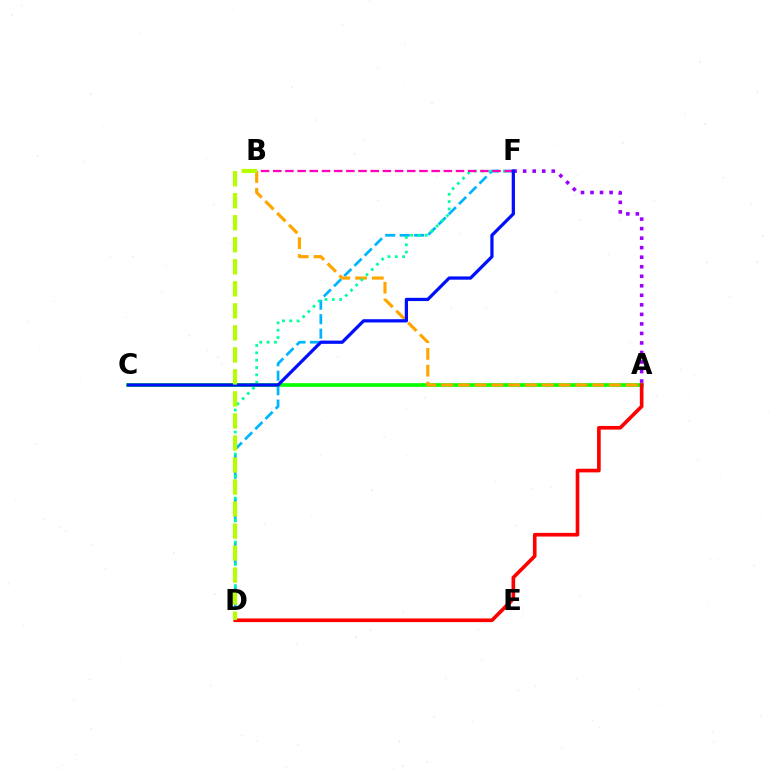{('A', 'C'): [{'color': '#08ff00', 'line_style': 'solid', 'thickness': 2.64}], ('D', 'F'): [{'color': '#00b5ff', 'line_style': 'dashed', 'thickness': 1.96}, {'color': '#00ff9d', 'line_style': 'dotted', 'thickness': 1.99}], ('A', 'F'): [{'color': '#9b00ff', 'line_style': 'dotted', 'thickness': 2.59}], ('A', 'B'): [{'color': '#ffa500', 'line_style': 'dashed', 'thickness': 2.28}], ('A', 'D'): [{'color': '#ff0000', 'line_style': 'solid', 'thickness': 2.63}], ('B', 'F'): [{'color': '#ff00bd', 'line_style': 'dashed', 'thickness': 1.66}], ('C', 'F'): [{'color': '#0010ff', 'line_style': 'solid', 'thickness': 2.34}], ('B', 'D'): [{'color': '#b3ff00', 'line_style': 'dashed', 'thickness': 2.99}]}